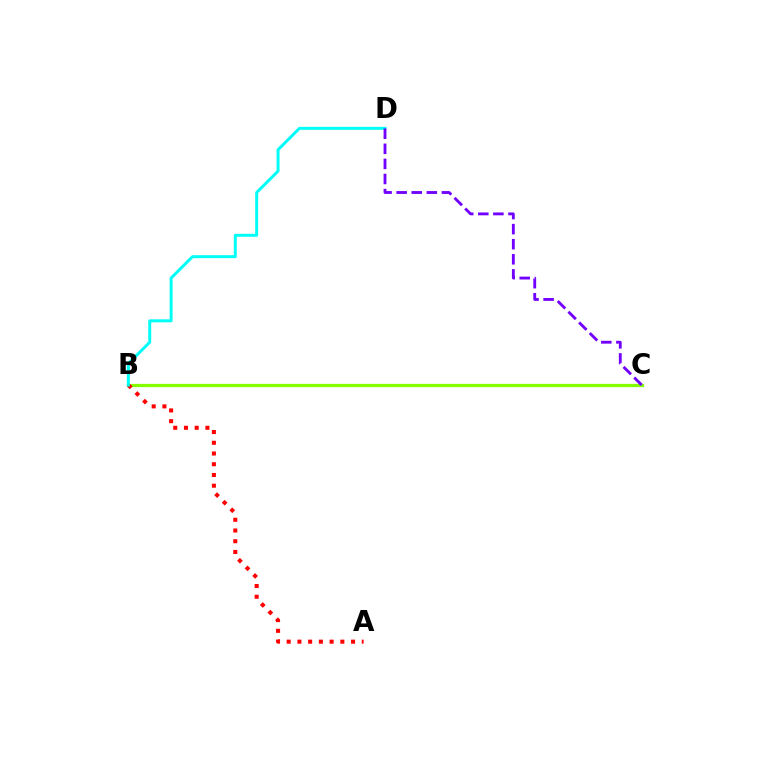{('B', 'C'): [{'color': '#84ff00', 'line_style': 'solid', 'thickness': 2.34}], ('A', 'B'): [{'color': '#ff0000', 'line_style': 'dotted', 'thickness': 2.92}], ('B', 'D'): [{'color': '#00fff6', 'line_style': 'solid', 'thickness': 2.14}], ('C', 'D'): [{'color': '#7200ff', 'line_style': 'dashed', 'thickness': 2.05}]}